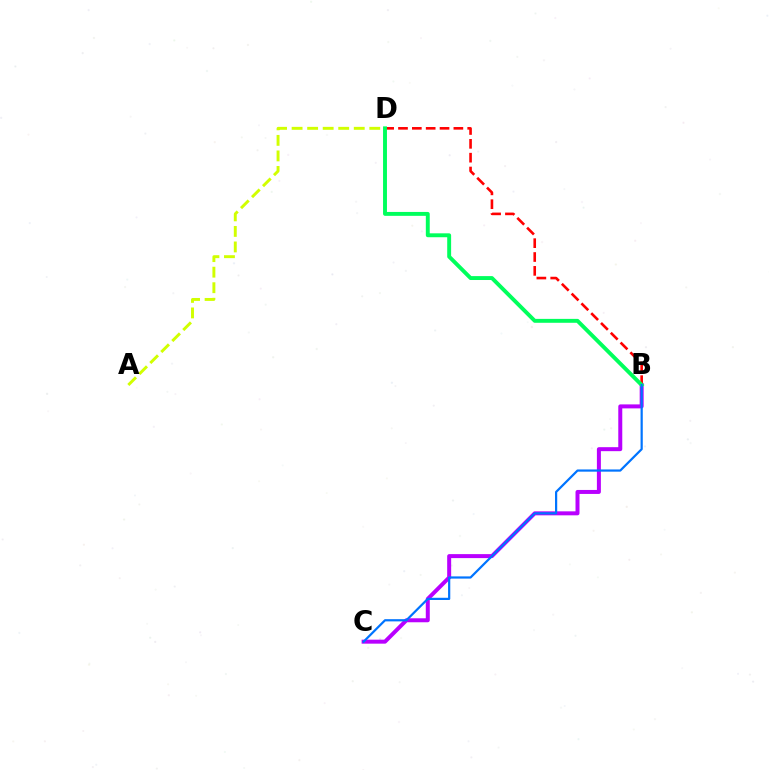{('B', 'C'): [{'color': '#b900ff', 'line_style': 'solid', 'thickness': 2.87}, {'color': '#0074ff', 'line_style': 'solid', 'thickness': 1.59}], ('A', 'D'): [{'color': '#d1ff00', 'line_style': 'dashed', 'thickness': 2.11}], ('B', 'D'): [{'color': '#ff0000', 'line_style': 'dashed', 'thickness': 1.88}, {'color': '#00ff5c', 'line_style': 'solid', 'thickness': 2.81}]}